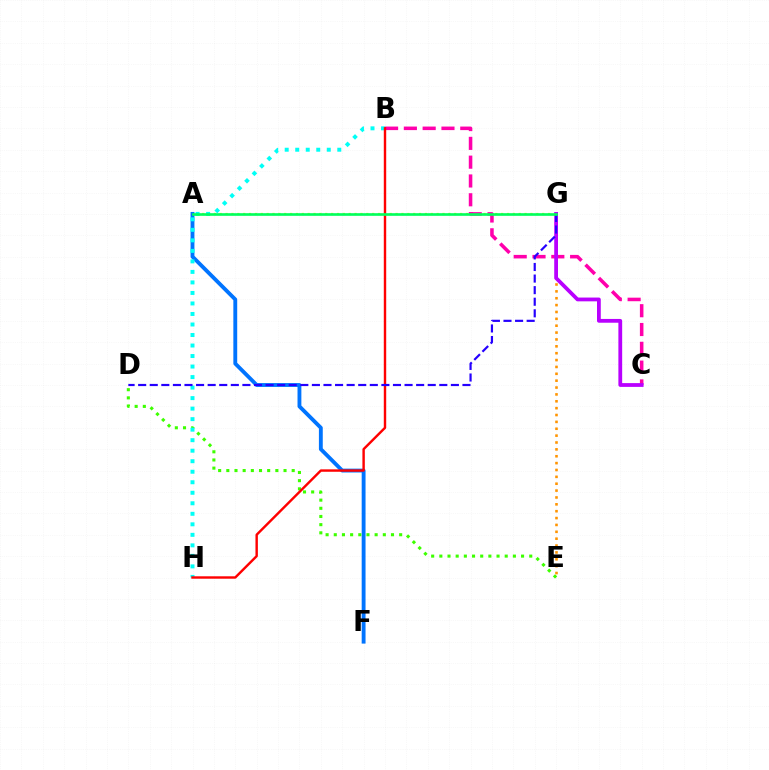{('A', 'F'): [{'color': '#0074ff', 'line_style': 'solid', 'thickness': 2.78}], ('A', 'G'): [{'color': '#d1ff00', 'line_style': 'dotted', 'thickness': 1.59}, {'color': '#00ff5c', 'line_style': 'solid', 'thickness': 1.91}], ('B', 'C'): [{'color': '#ff00ac', 'line_style': 'dashed', 'thickness': 2.55}], ('D', 'E'): [{'color': '#3dff00', 'line_style': 'dotted', 'thickness': 2.22}], ('E', 'G'): [{'color': '#ff9400', 'line_style': 'dotted', 'thickness': 1.87}], ('C', 'G'): [{'color': '#b900ff', 'line_style': 'solid', 'thickness': 2.72}], ('B', 'H'): [{'color': '#00fff6', 'line_style': 'dotted', 'thickness': 2.86}, {'color': '#ff0000', 'line_style': 'solid', 'thickness': 1.74}], ('D', 'G'): [{'color': '#2500ff', 'line_style': 'dashed', 'thickness': 1.57}]}